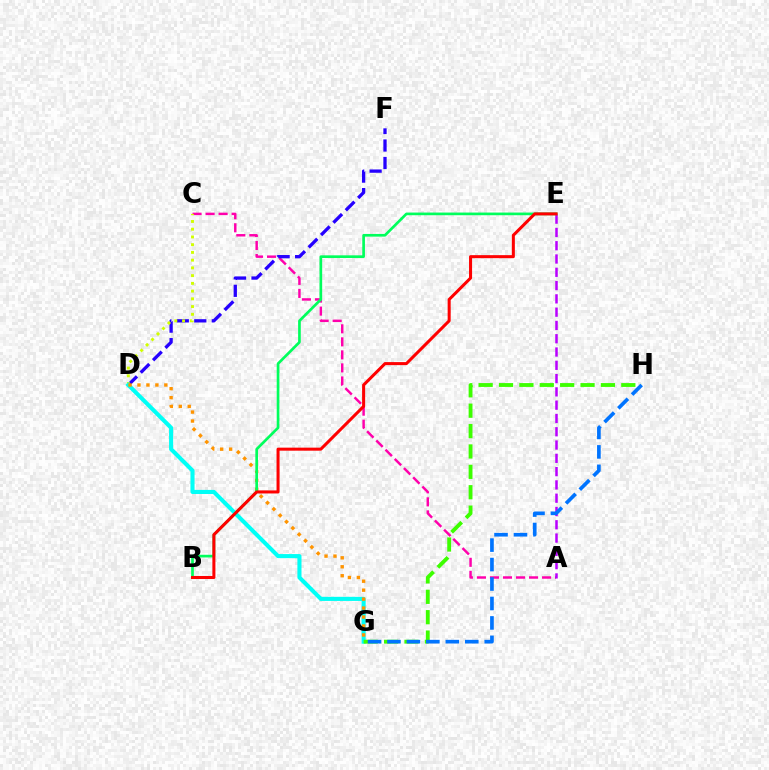{('A', 'C'): [{'color': '#ff00ac', 'line_style': 'dashed', 'thickness': 1.77}], ('D', 'F'): [{'color': '#2500ff', 'line_style': 'dashed', 'thickness': 2.38}], ('C', 'D'): [{'color': '#d1ff00', 'line_style': 'dotted', 'thickness': 2.1}], ('A', 'E'): [{'color': '#b900ff', 'line_style': 'dashed', 'thickness': 1.81}], ('D', 'G'): [{'color': '#00fff6', 'line_style': 'solid', 'thickness': 2.94}, {'color': '#ff9400', 'line_style': 'dotted', 'thickness': 2.43}], ('B', 'E'): [{'color': '#00ff5c', 'line_style': 'solid', 'thickness': 1.93}, {'color': '#ff0000', 'line_style': 'solid', 'thickness': 2.19}], ('G', 'H'): [{'color': '#3dff00', 'line_style': 'dashed', 'thickness': 2.77}, {'color': '#0074ff', 'line_style': 'dashed', 'thickness': 2.64}]}